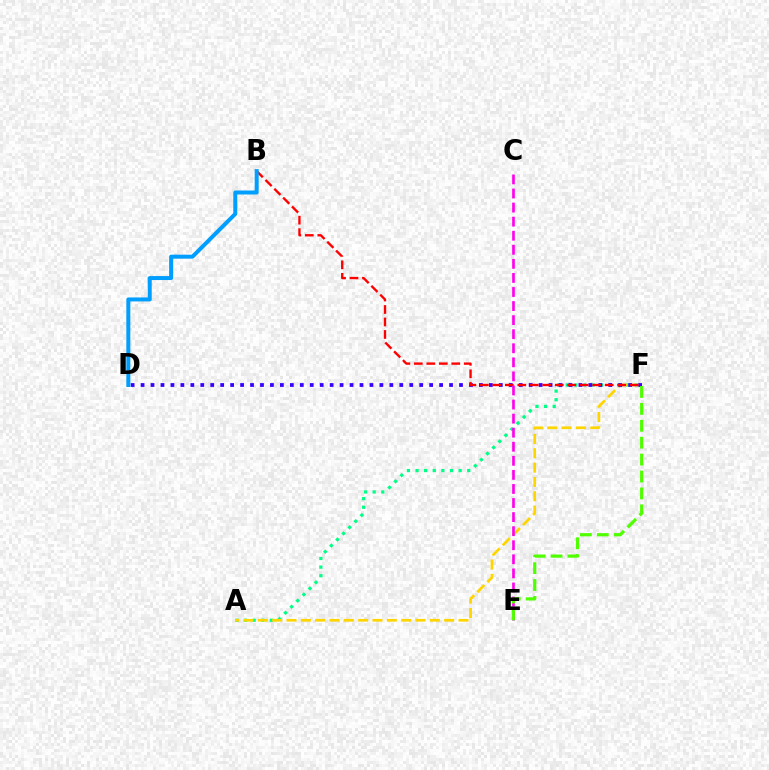{('A', 'F'): [{'color': '#00ff86', 'line_style': 'dotted', 'thickness': 2.34}, {'color': '#ffd500', 'line_style': 'dashed', 'thickness': 1.95}], ('D', 'F'): [{'color': '#3700ff', 'line_style': 'dotted', 'thickness': 2.7}], ('B', 'F'): [{'color': '#ff0000', 'line_style': 'dashed', 'thickness': 1.7}], ('B', 'D'): [{'color': '#009eff', 'line_style': 'solid', 'thickness': 2.87}], ('C', 'E'): [{'color': '#ff00ed', 'line_style': 'dashed', 'thickness': 1.91}], ('E', 'F'): [{'color': '#4fff00', 'line_style': 'dashed', 'thickness': 2.3}]}